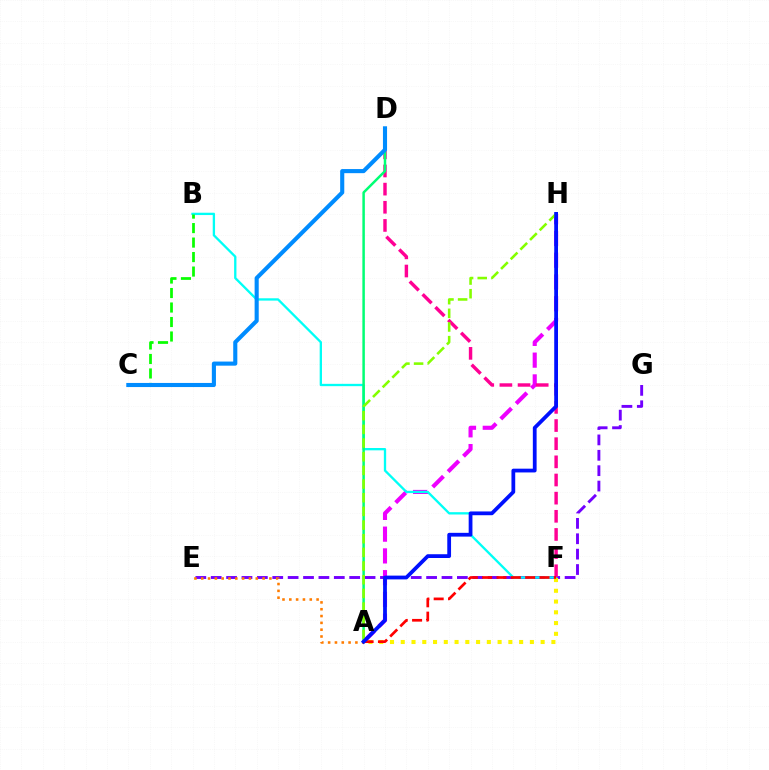{('A', 'H'): [{'color': '#ee00ff', 'line_style': 'dashed', 'thickness': 2.96}, {'color': '#84ff00', 'line_style': 'dashed', 'thickness': 1.86}, {'color': '#0010ff', 'line_style': 'solid', 'thickness': 2.71}], ('E', 'G'): [{'color': '#7200ff', 'line_style': 'dashed', 'thickness': 2.09}], ('B', 'F'): [{'color': '#00fff6', 'line_style': 'solid', 'thickness': 1.67}], ('D', 'F'): [{'color': '#ff0094', 'line_style': 'dashed', 'thickness': 2.47}], ('A', 'F'): [{'color': '#fcf500', 'line_style': 'dotted', 'thickness': 2.92}, {'color': '#ff0000', 'line_style': 'dashed', 'thickness': 1.95}], ('A', 'E'): [{'color': '#ff7c00', 'line_style': 'dotted', 'thickness': 1.85}], ('A', 'D'): [{'color': '#00ff74', 'line_style': 'solid', 'thickness': 1.79}], ('B', 'C'): [{'color': '#08ff00', 'line_style': 'dashed', 'thickness': 1.97}], ('C', 'D'): [{'color': '#008cff', 'line_style': 'solid', 'thickness': 2.95}]}